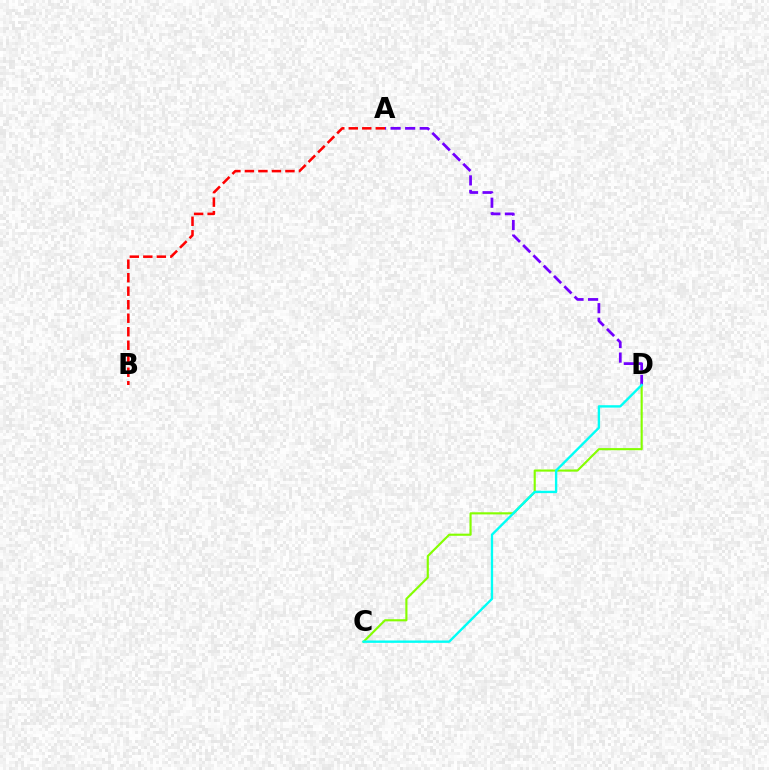{('C', 'D'): [{'color': '#84ff00', 'line_style': 'solid', 'thickness': 1.54}, {'color': '#00fff6', 'line_style': 'solid', 'thickness': 1.71}], ('A', 'D'): [{'color': '#7200ff', 'line_style': 'dashed', 'thickness': 1.98}], ('A', 'B'): [{'color': '#ff0000', 'line_style': 'dashed', 'thickness': 1.83}]}